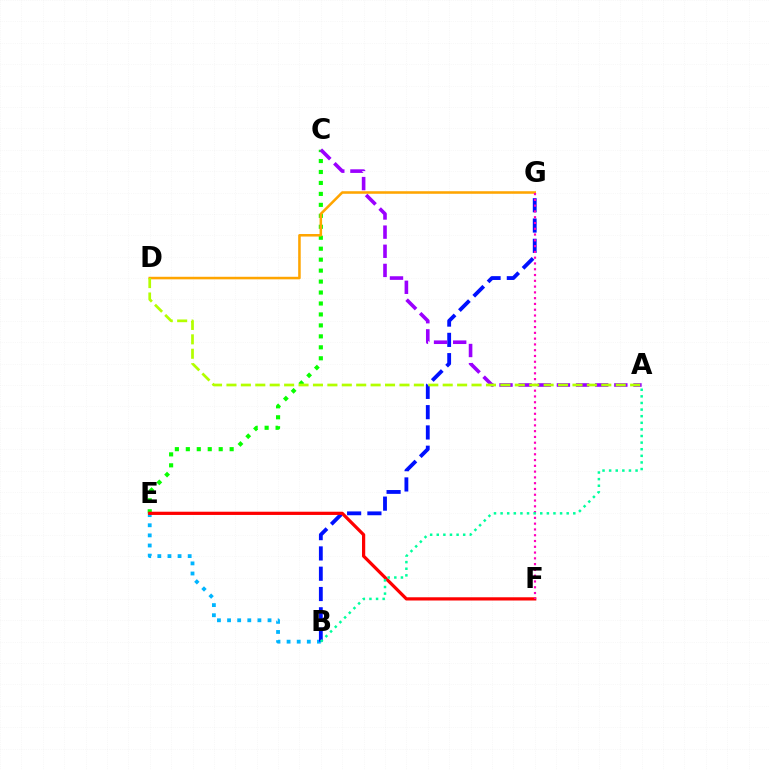{('C', 'E'): [{'color': '#08ff00', 'line_style': 'dotted', 'thickness': 2.98}], ('B', 'E'): [{'color': '#00b5ff', 'line_style': 'dotted', 'thickness': 2.75}], ('B', 'G'): [{'color': '#0010ff', 'line_style': 'dashed', 'thickness': 2.76}], ('D', 'G'): [{'color': '#ffa500', 'line_style': 'solid', 'thickness': 1.83}], ('E', 'F'): [{'color': '#ff0000', 'line_style': 'solid', 'thickness': 2.32}], ('A', 'C'): [{'color': '#9b00ff', 'line_style': 'dashed', 'thickness': 2.6}], ('F', 'G'): [{'color': '#ff00bd', 'line_style': 'dotted', 'thickness': 1.57}], ('A', 'D'): [{'color': '#b3ff00', 'line_style': 'dashed', 'thickness': 1.96}], ('A', 'B'): [{'color': '#00ff9d', 'line_style': 'dotted', 'thickness': 1.8}]}